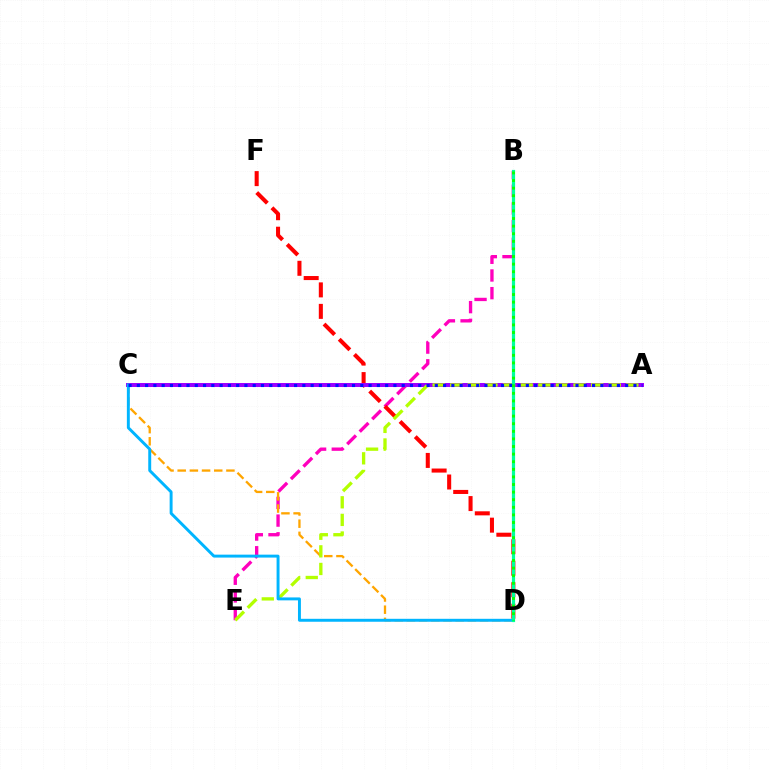{('B', 'E'): [{'color': '#ff00bd', 'line_style': 'dashed', 'thickness': 2.4}], ('D', 'F'): [{'color': '#ff0000', 'line_style': 'dashed', 'thickness': 2.92}], ('A', 'C'): [{'color': '#9b00ff', 'line_style': 'solid', 'thickness': 2.87}, {'color': '#0010ff', 'line_style': 'dotted', 'thickness': 2.25}], ('C', 'D'): [{'color': '#ffa500', 'line_style': 'dashed', 'thickness': 1.65}, {'color': '#00b5ff', 'line_style': 'solid', 'thickness': 2.11}], ('A', 'E'): [{'color': '#b3ff00', 'line_style': 'dashed', 'thickness': 2.39}], ('B', 'D'): [{'color': '#00ff9d', 'line_style': 'solid', 'thickness': 2.31}, {'color': '#08ff00', 'line_style': 'dotted', 'thickness': 2.06}]}